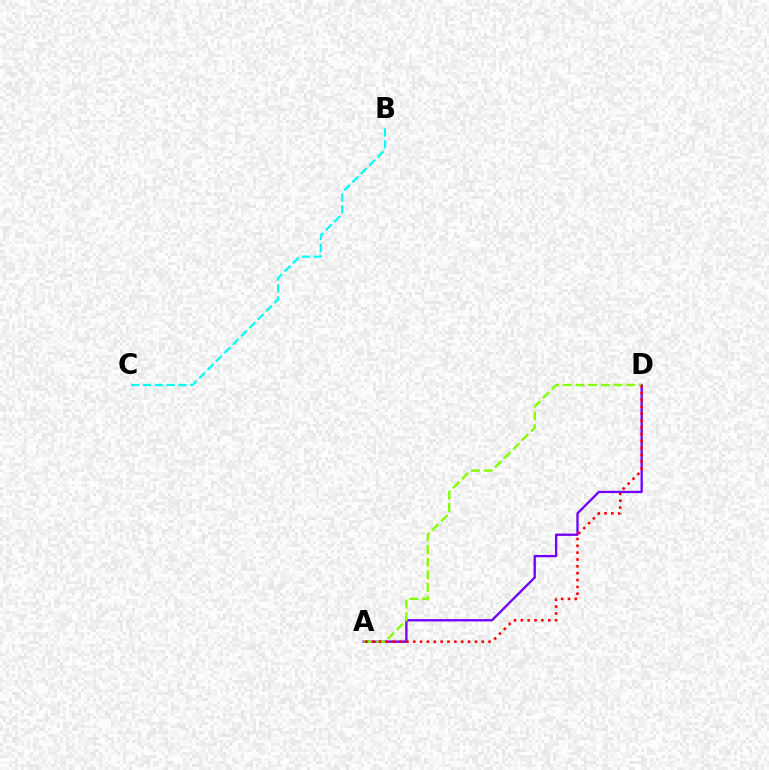{('A', 'D'): [{'color': '#7200ff', 'line_style': 'solid', 'thickness': 1.67}, {'color': '#84ff00', 'line_style': 'dashed', 'thickness': 1.72}, {'color': '#ff0000', 'line_style': 'dotted', 'thickness': 1.86}], ('B', 'C'): [{'color': '#00fff6', 'line_style': 'dashed', 'thickness': 1.61}]}